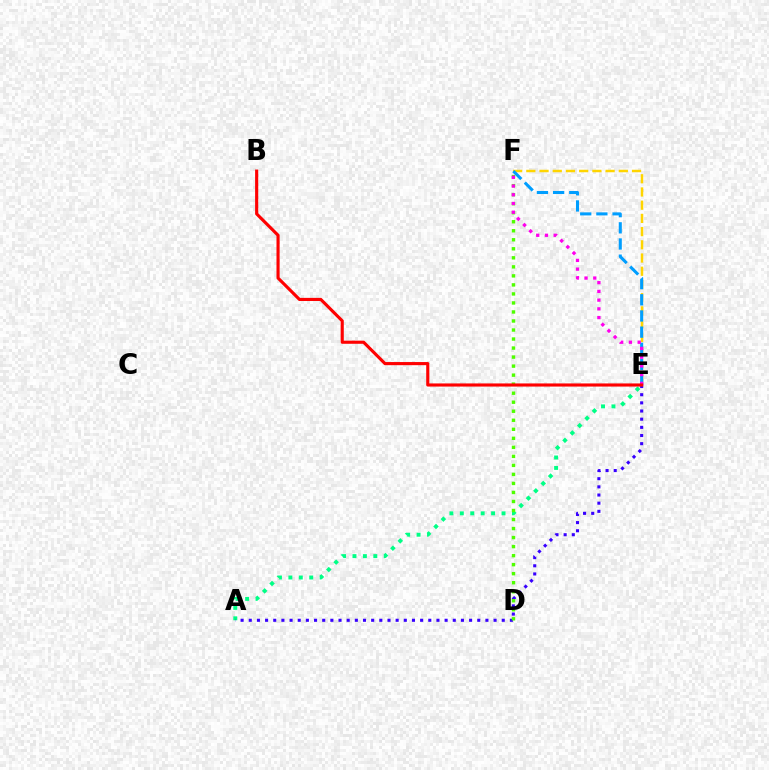{('E', 'F'): [{'color': '#ffd500', 'line_style': 'dashed', 'thickness': 1.8}, {'color': '#009eff', 'line_style': 'dashed', 'thickness': 2.2}, {'color': '#ff00ed', 'line_style': 'dotted', 'thickness': 2.37}], ('A', 'E'): [{'color': '#00ff86', 'line_style': 'dotted', 'thickness': 2.83}, {'color': '#3700ff', 'line_style': 'dotted', 'thickness': 2.22}], ('D', 'F'): [{'color': '#4fff00', 'line_style': 'dotted', 'thickness': 2.45}], ('B', 'E'): [{'color': '#ff0000', 'line_style': 'solid', 'thickness': 2.25}]}